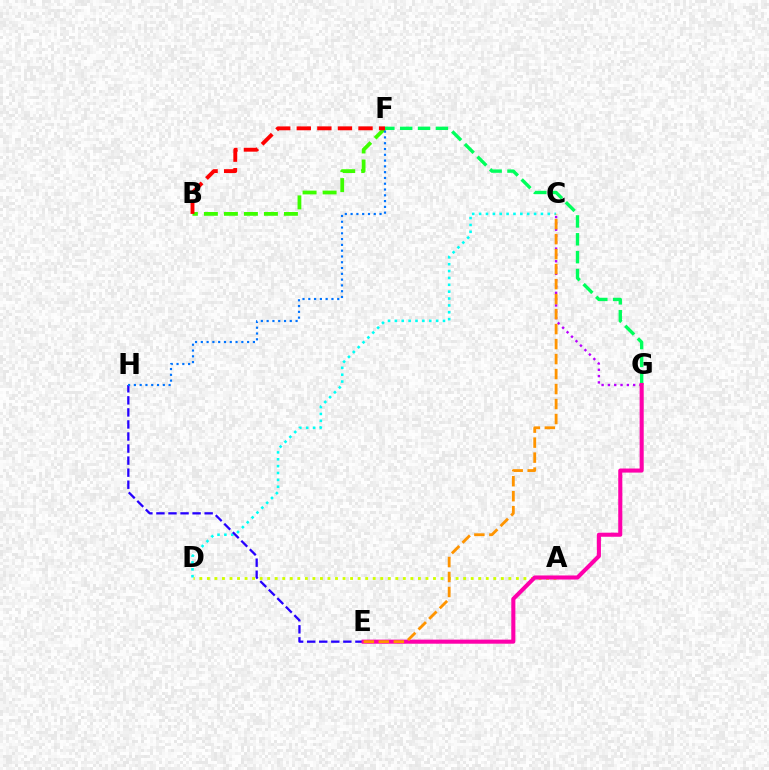{('F', 'G'): [{'color': '#00ff5c', 'line_style': 'dashed', 'thickness': 2.43}], ('C', 'G'): [{'color': '#b900ff', 'line_style': 'dotted', 'thickness': 1.72}], ('A', 'D'): [{'color': '#d1ff00', 'line_style': 'dotted', 'thickness': 2.05}], ('C', 'D'): [{'color': '#00fff6', 'line_style': 'dotted', 'thickness': 1.87}], ('E', 'H'): [{'color': '#2500ff', 'line_style': 'dashed', 'thickness': 1.64}], ('E', 'G'): [{'color': '#ff00ac', 'line_style': 'solid', 'thickness': 2.93}], ('B', 'F'): [{'color': '#3dff00', 'line_style': 'dashed', 'thickness': 2.72}, {'color': '#ff0000', 'line_style': 'dashed', 'thickness': 2.8}], ('C', 'E'): [{'color': '#ff9400', 'line_style': 'dashed', 'thickness': 2.04}], ('F', 'H'): [{'color': '#0074ff', 'line_style': 'dotted', 'thickness': 1.57}]}